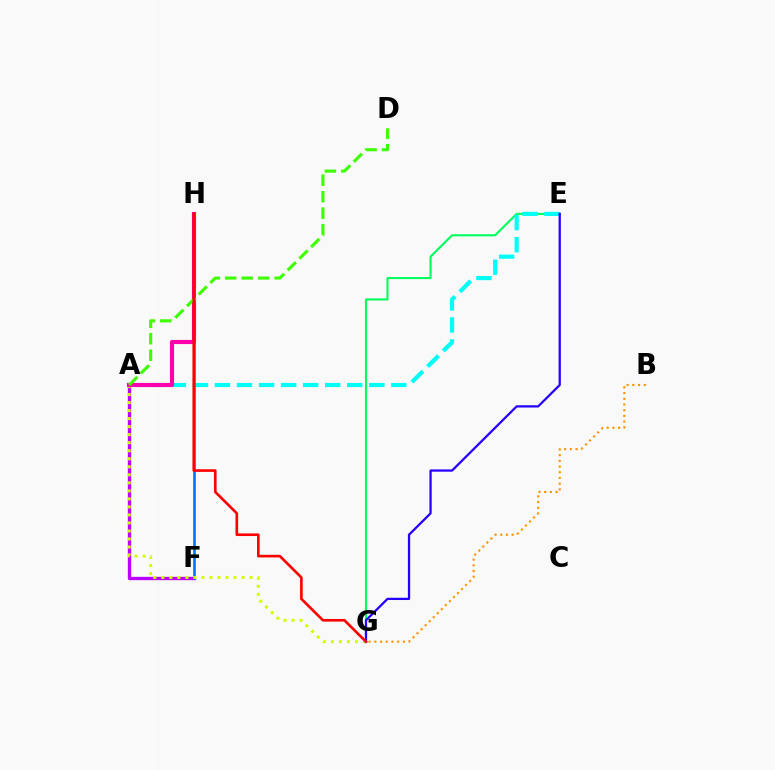{('E', 'G'): [{'color': '#00ff5c', 'line_style': 'solid', 'thickness': 1.51}, {'color': '#2500ff', 'line_style': 'solid', 'thickness': 1.63}], ('A', 'E'): [{'color': '#00fff6', 'line_style': 'dashed', 'thickness': 2.99}], ('A', 'F'): [{'color': '#b900ff', 'line_style': 'solid', 'thickness': 2.39}], ('F', 'H'): [{'color': '#0074ff', 'line_style': 'solid', 'thickness': 1.88}], ('A', 'G'): [{'color': '#d1ff00', 'line_style': 'dotted', 'thickness': 2.18}], ('A', 'H'): [{'color': '#ff00ac', 'line_style': 'solid', 'thickness': 2.97}], ('A', 'D'): [{'color': '#3dff00', 'line_style': 'dashed', 'thickness': 2.24}], ('G', 'H'): [{'color': '#ff0000', 'line_style': 'solid', 'thickness': 1.89}], ('B', 'G'): [{'color': '#ff9400', 'line_style': 'dotted', 'thickness': 1.55}]}